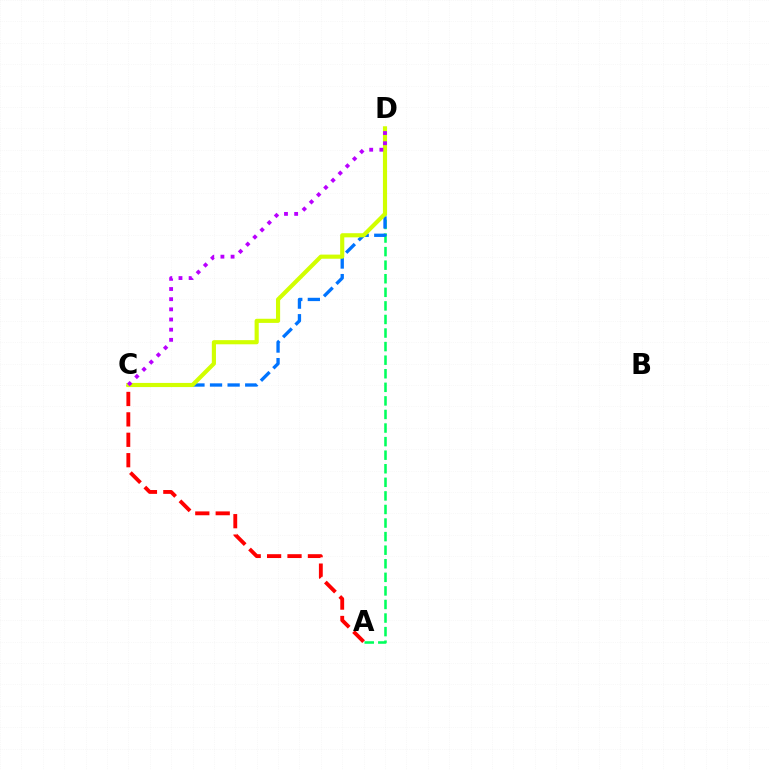{('A', 'D'): [{'color': '#00ff5c', 'line_style': 'dashed', 'thickness': 1.84}], ('C', 'D'): [{'color': '#0074ff', 'line_style': 'dashed', 'thickness': 2.39}, {'color': '#d1ff00', 'line_style': 'solid', 'thickness': 2.98}, {'color': '#b900ff', 'line_style': 'dotted', 'thickness': 2.76}], ('A', 'C'): [{'color': '#ff0000', 'line_style': 'dashed', 'thickness': 2.77}]}